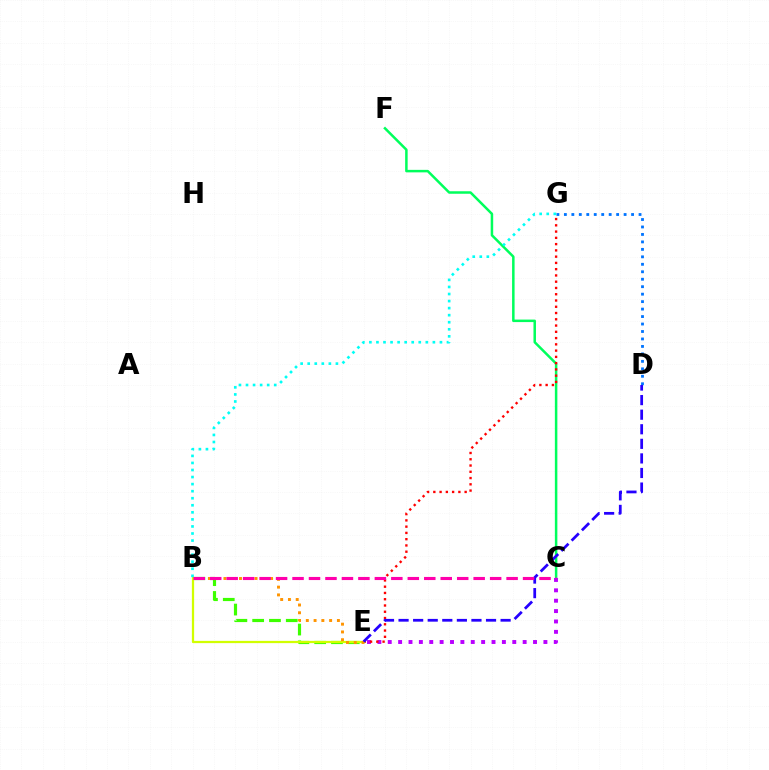{('B', 'E'): [{'color': '#3dff00', 'line_style': 'dashed', 'thickness': 2.28}, {'color': '#d1ff00', 'line_style': 'solid', 'thickness': 1.63}, {'color': '#ff9400', 'line_style': 'dotted', 'thickness': 2.11}], ('C', 'F'): [{'color': '#00ff5c', 'line_style': 'solid', 'thickness': 1.8}], ('C', 'E'): [{'color': '#b900ff', 'line_style': 'dotted', 'thickness': 2.82}], ('E', 'G'): [{'color': '#ff0000', 'line_style': 'dotted', 'thickness': 1.7}], ('D', 'G'): [{'color': '#0074ff', 'line_style': 'dotted', 'thickness': 2.03}], ('D', 'E'): [{'color': '#2500ff', 'line_style': 'dashed', 'thickness': 1.98}], ('B', 'G'): [{'color': '#00fff6', 'line_style': 'dotted', 'thickness': 1.92}], ('B', 'C'): [{'color': '#ff00ac', 'line_style': 'dashed', 'thickness': 2.24}]}